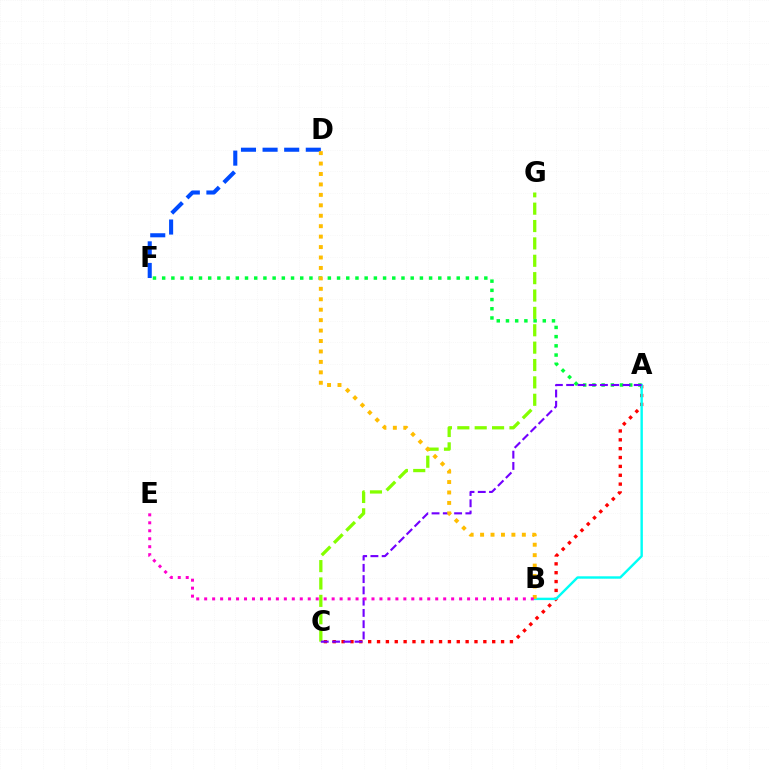{('A', 'F'): [{'color': '#00ff39', 'line_style': 'dotted', 'thickness': 2.5}], ('A', 'C'): [{'color': '#ff0000', 'line_style': 'dotted', 'thickness': 2.41}, {'color': '#7200ff', 'line_style': 'dashed', 'thickness': 1.53}], ('A', 'B'): [{'color': '#00fff6', 'line_style': 'solid', 'thickness': 1.74}], ('D', 'F'): [{'color': '#004bff', 'line_style': 'dashed', 'thickness': 2.93}], ('C', 'G'): [{'color': '#84ff00', 'line_style': 'dashed', 'thickness': 2.36}], ('B', 'D'): [{'color': '#ffbd00', 'line_style': 'dotted', 'thickness': 2.84}], ('B', 'E'): [{'color': '#ff00cf', 'line_style': 'dotted', 'thickness': 2.16}]}